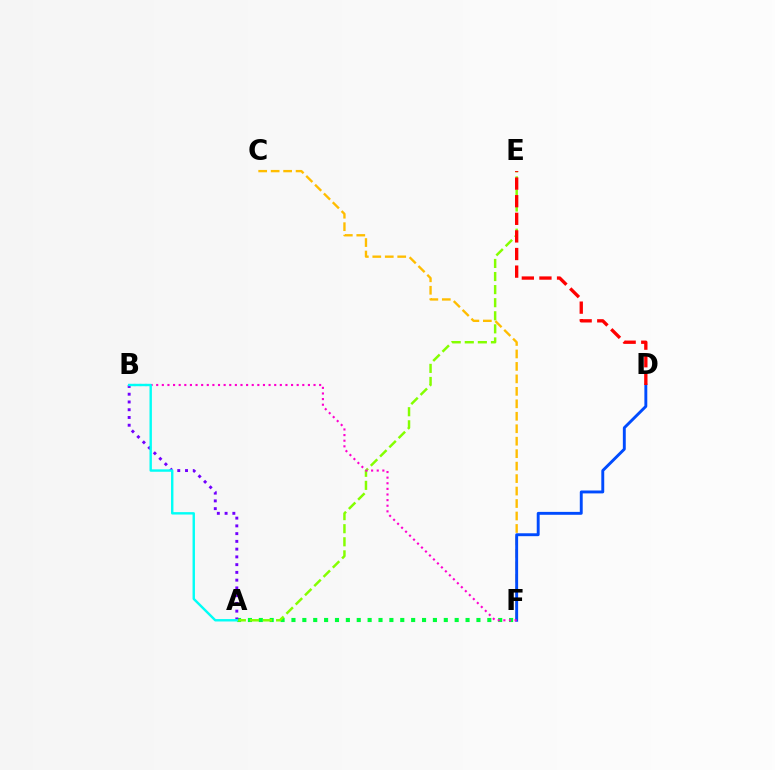{('A', 'F'): [{'color': '#00ff39', 'line_style': 'dotted', 'thickness': 2.96}], ('A', 'E'): [{'color': '#84ff00', 'line_style': 'dashed', 'thickness': 1.78}], ('C', 'F'): [{'color': '#ffbd00', 'line_style': 'dashed', 'thickness': 1.69}], ('D', 'F'): [{'color': '#004bff', 'line_style': 'solid', 'thickness': 2.09}], ('B', 'F'): [{'color': '#ff00cf', 'line_style': 'dotted', 'thickness': 1.53}], ('D', 'E'): [{'color': '#ff0000', 'line_style': 'dashed', 'thickness': 2.39}], ('A', 'B'): [{'color': '#7200ff', 'line_style': 'dotted', 'thickness': 2.11}, {'color': '#00fff6', 'line_style': 'solid', 'thickness': 1.73}]}